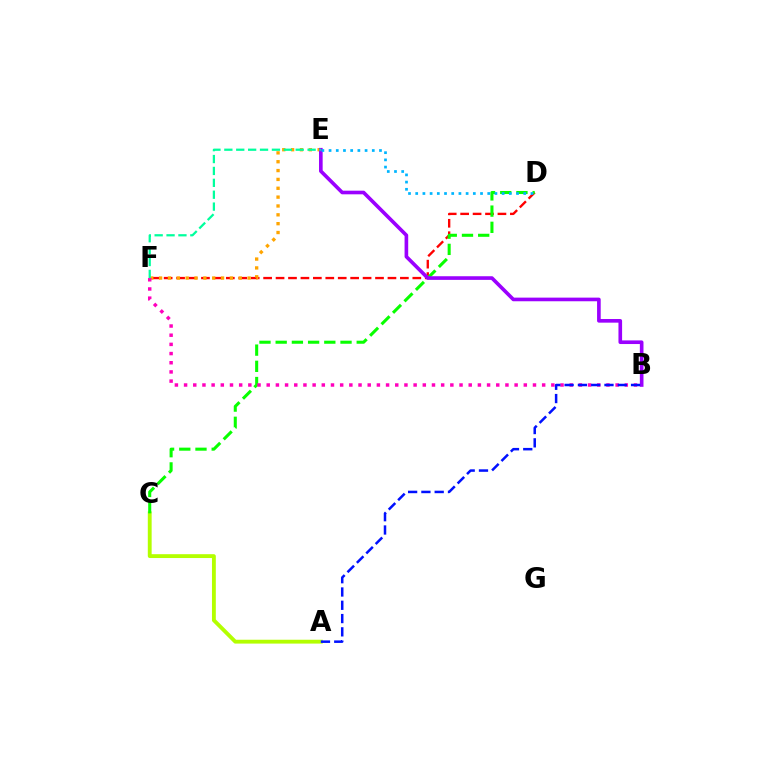{('D', 'F'): [{'color': '#ff0000', 'line_style': 'dashed', 'thickness': 1.69}], ('E', 'F'): [{'color': '#ffa500', 'line_style': 'dotted', 'thickness': 2.4}, {'color': '#00ff9d', 'line_style': 'dashed', 'thickness': 1.62}], ('A', 'C'): [{'color': '#b3ff00', 'line_style': 'solid', 'thickness': 2.77}], ('C', 'D'): [{'color': '#08ff00', 'line_style': 'dashed', 'thickness': 2.2}], ('B', 'E'): [{'color': '#9b00ff', 'line_style': 'solid', 'thickness': 2.62}], ('B', 'F'): [{'color': '#ff00bd', 'line_style': 'dotted', 'thickness': 2.49}], ('D', 'E'): [{'color': '#00b5ff', 'line_style': 'dotted', 'thickness': 1.96}], ('A', 'B'): [{'color': '#0010ff', 'line_style': 'dashed', 'thickness': 1.8}]}